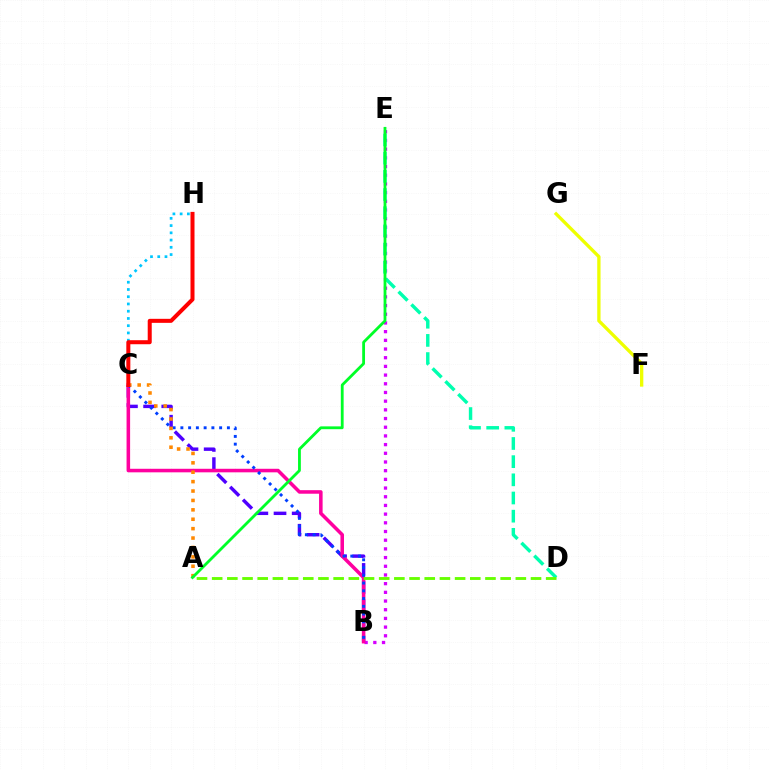{('C', 'H'): [{'color': '#00c7ff', 'line_style': 'dotted', 'thickness': 1.97}, {'color': '#ff0000', 'line_style': 'solid', 'thickness': 2.89}], ('B', 'C'): [{'color': '#4f00ff', 'line_style': 'dashed', 'thickness': 2.47}, {'color': '#ff00a0', 'line_style': 'solid', 'thickness': 2.55}, {'color': '#003fff', 'line_style': 'dotted', 'thickness': 2.11}], ('B', 'E'): [{'color': '#d600ff', 'line_style': 'dotted', 'thickness': 2.36}], ('D', 'E'): [{'color': '#00ffaf', 'line_style': 'dashed', 'thickness': 2.47}], ('A', 'D'): [{'color': '#66ff00', 'line_style': 'dashed', 'thickness': 2.06}], ('A', 'C'): [{'color': '#ff8800', 'line_style': 'dotted', 'thickness': 2.55}], ('F', 'G'): [{'color': '#eeff00', 'line_style': 'solid', 'thickness': 2.39}], ('A', 'E'): [{'color': '#00ff27', 'line_style': 'solid', 'thickness': 2.02}]}